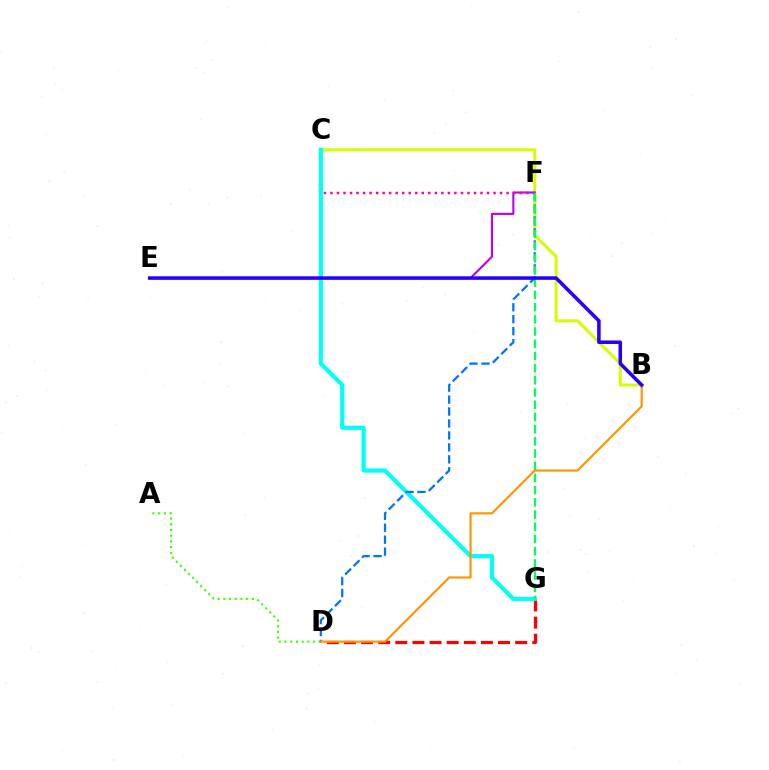{('B', 'C'): [{'color': '#d1ff00', 'line_style': 'solid', 'thickness': 2.13}], ('E', 'F'): [{'color': '#b900ff', 'line_style': 'solid', 'thickness': 1.53}], ('C', 'F'): [{'color': '#ff00ac', 'line_style': 'dotted', 'thickness': 1.77}], ('D', 'G'): [{'color': '#ff0000', 'line_style': 'dashed', 'thickness': 2.33}], ('C', 'G'): [{'color': '#00fff6', 'line_style': 'solid', 'thickness': 3.0}], ('A', 'D'): [{'color': '#3dff00', 'line_style': 'dotted', 'thickness': 1.55}], ('D', 'F'): [{'color': '#0074ff', 'line_style': 'dashed', 'thickness': 1.62}], ('F', 'G'): [{'color': '#00ff5c', 'line_style': 'dashed', 'thickness': 1.66}], ('B', 'D'): [{'color': '#ff9400', 'line_style': 'solid', 'thickness': 1.55}], ('B', 'E'): [{'color': '#2500ff', 'line_style': 'solid', 'thickness': 2.55}]}